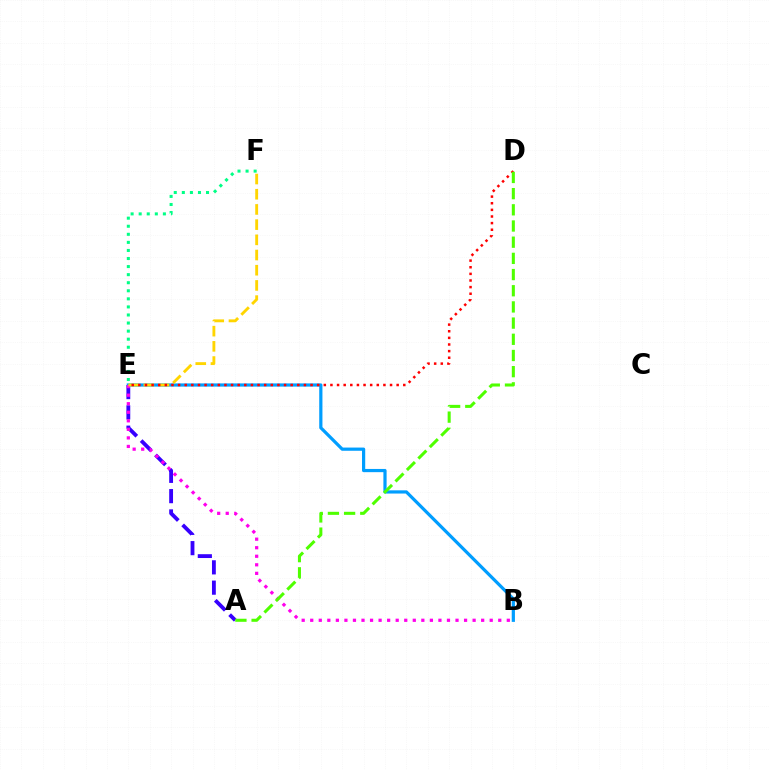{('A', 'E'): [{'color': '#3700ff', 'line_style': 'dashed', 'thickness': 2.76}], ('B', 'E'): [{'color': '#009eff', 'line_style': 'solid', 'thickness': 2.31}, {'color': '#ff00ed', 'line_style': 'dotted', 'thickness': 2.32}], ('E', 'F'): [{'color': '#ffd500', 'line_style': 'dashed', 'thickness': 2.06}, {'color': '#00ff86', 'line_style': 'dotted', 'thickness': 2.19}], ('D', 'E'): [{'color': '#ff0000', 'line_style': 'dotted', 'thickness': 1.8}], ('A', 'D'): [{'color': '#4fff00', 'line_style': 'dashed', 'thickness': 2.2}]}